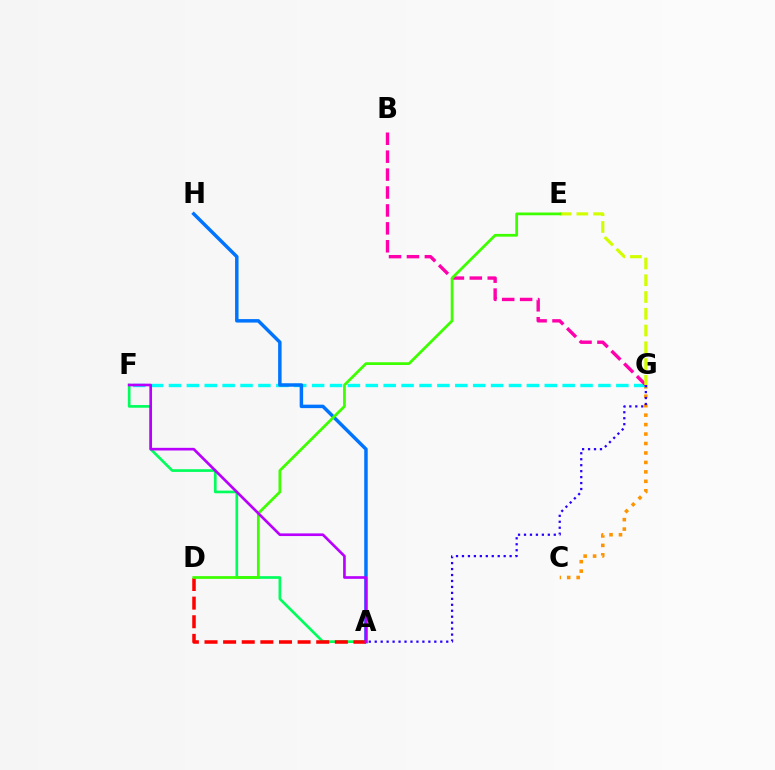{('C', 'G'): [{'color': '#ff9400', 'line_style': 'dotted', 'thickness': 2.57}], ('F', 'G'): [{'color': '#00fff6', 'line_style': 'dashed', 'thickness': 2.43}], ('A', 'F'): [{'color': '#00ff5c', 'line_style': 'solid', 'thickness': 1.93}, {'color': '#b900ff', 'line_style': 'solid', 'thickness': 1.91}], ('B', 'G'): [{'color': '#ff00ac', 'line_style': 'dashed', 'thickness': 2.43}], ('E', 'G'): [{'color': '#d1ff00', 'line_style': 'dashed', 'thickness': 2.28}], ('A', 'H'): [{'color': '#0074ff', 'line_style': 'solid', 'thickness': 2.5}], ('A', 'D'): [{'color': '#ff0000', 'line_style': 'dashed', 'thickness': 2.53}], ('D', 'E'): [{'color': '#3dff00', 'line_style': 'solid', 'thickness': 1.98}], ('A', 'G'): [{'color': '#2500ff', 'line_style': 'dotted', 'thickness': 1.62}]}